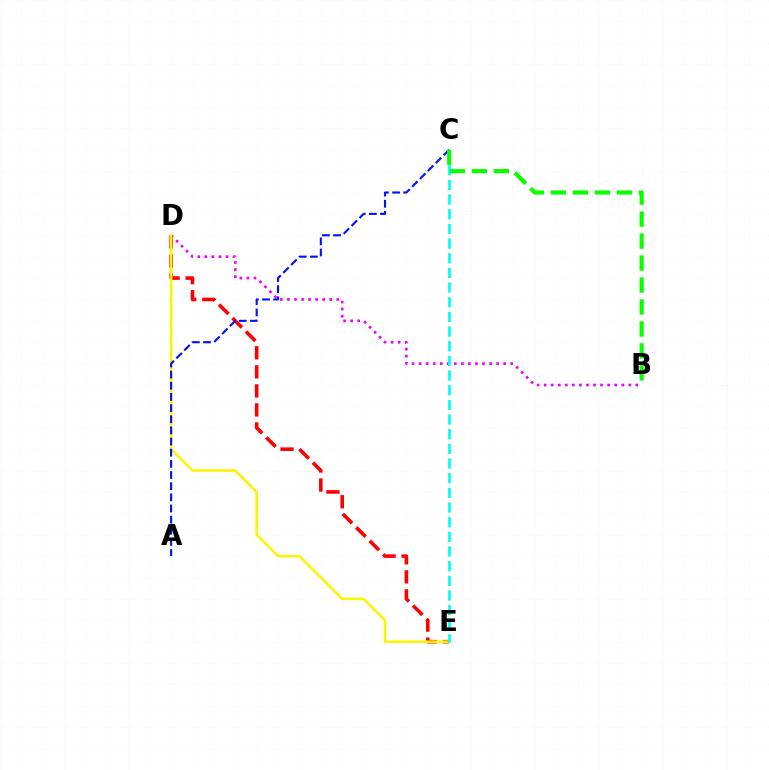{('B', 'D'): [{'color': '#ee00ff', 'line_style': 'dotted', 'thickness': 1.92}], ('D', 'E'): [{'color': '#ff0000', 'line_style': 'dashed', 'thickness': 2.59}, {'color': '#fcf500', 'line_style': 'solid', 'thickness': 1.84}], ('A', 'C'): [{'color': '#0010ff', 'line_style': 'dashed', 'thickness': 1.52}], ('C', 'E'): [{'color': '#00fff6', 'line_style': 'dashed', 'thickness': 1.99}], ('B', 'C'): [{'color': '#08ff00', 'line_style': 'dashed', 'thickness': 2.98}]}